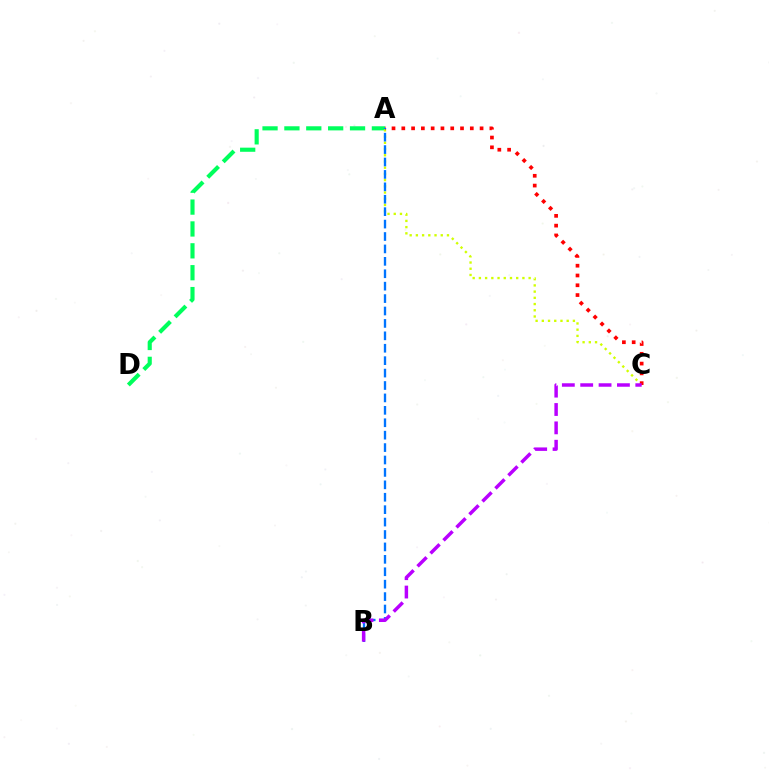{('A', 'D'): [{'color': '#00ff5c', 'line_style': 'dashed', 'thickness': 2.97}], ('A', 'C'): [{'color': '#d1ff00', 'line_style': 'dotted', 'thickness': 1.69}, {'color': '#ff0000', 'line_style': 'dotted', 'thickness': 2.66}], ('A', 'B'): [{'color': '#0074ff', 'line_style': 'dashed', 'thickness': 1.69}], ('B', 'C'): [{'color': '#b900ff', 'line_style': 'dashed', 'thickness': 2.49}]}